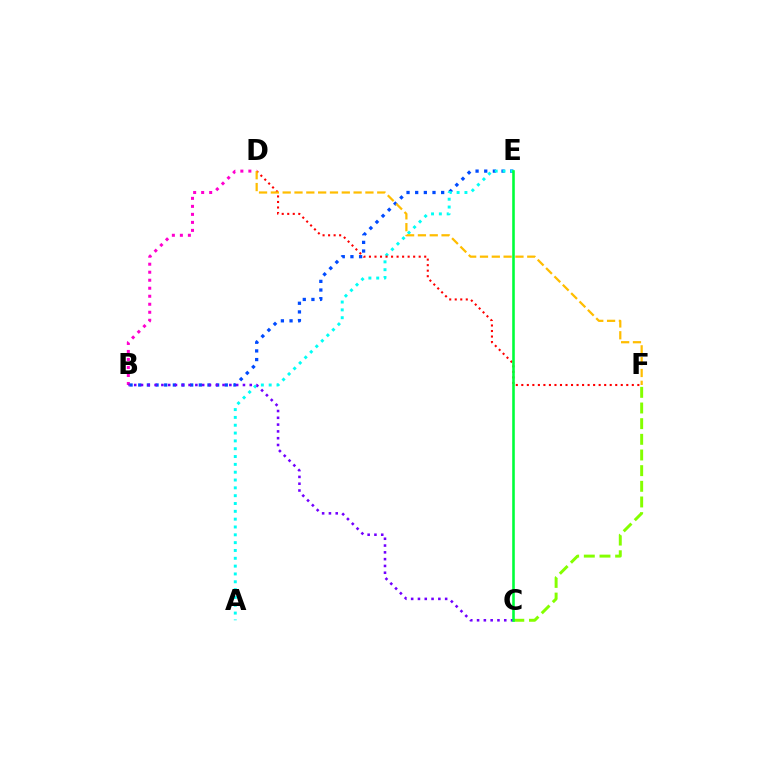{('B', 'D'): [{'color': '#ff00cf', 'line_style': 'dotted', 'thickness': 2.18}], ('C', 'F'): [{'color': '#84ff00', 'line_style': 'dashed', 'thickness': 2.13}], ('B', 'E'): [{'color': '#004bff', 'line_style': 'dotted', 'thickness': 2.35}], ('A', 'E'): [{'color': '#00fff6', 'line_style': 'dotted', 'thickness': 2.13}], ('D', 'F'): [{'color': '#ff0000', 'line_style': 'dotted', 'thickness': 1.5}, {'color': '#ffbd00', 'line_style': 'dashed', 'thickness': 1.61}], ('B', 'C'): [{'color': '#7200ff', 'line_style': 'dotted', 'thickness': 1.85}], ('C', 'E'): [{'color': '#00ff39', 'line_style': 'solid', 'thickness': 1.87}]}